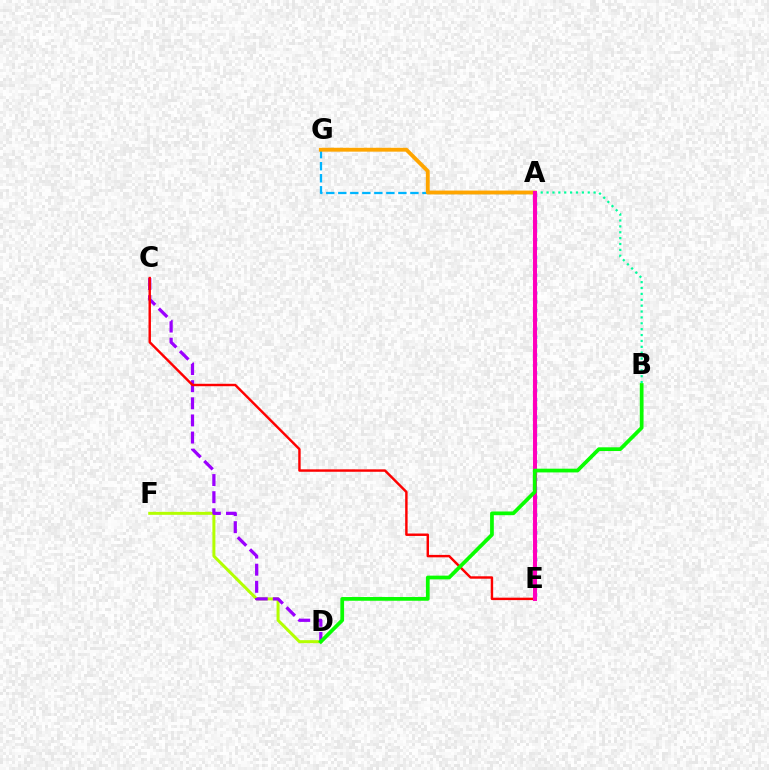{('A', 'E'): [{'color': '#0010ff', 'line_style': 'dotted', 'thickness': 2.41}, {'color': '#ff00bd', 'line_style': 'solid', 'thickness': 2.92}], ('A', 'B'): [{'color': '#00ff9d', 'line_style': 'dotted', 'thickness': 1.6}], ('D', 'F'): [{'color': '#b3ff00', 'line_style': 'solid', 'thickness': 2.15}], ('A', 'G'): [{'color': '#00b5ff', 'line_style': 'dashed', 'thickness': 1.63}, {'color': '#ffa500', 'line_style': 'solid', 'thickness': 2.78}], ('C', 'D'): [{'color': '#9b00ff', 'line_style': 'dashed', 'thickness': 2.33}], ('C', 'E'): [{'color': '#ff0000', 'line_style': 'solid', 'thickness': 1.75}], ('B', 'D'): [{'color': '#08ff00', 'line_style': 'solid', 'thickness': 2.69}]}